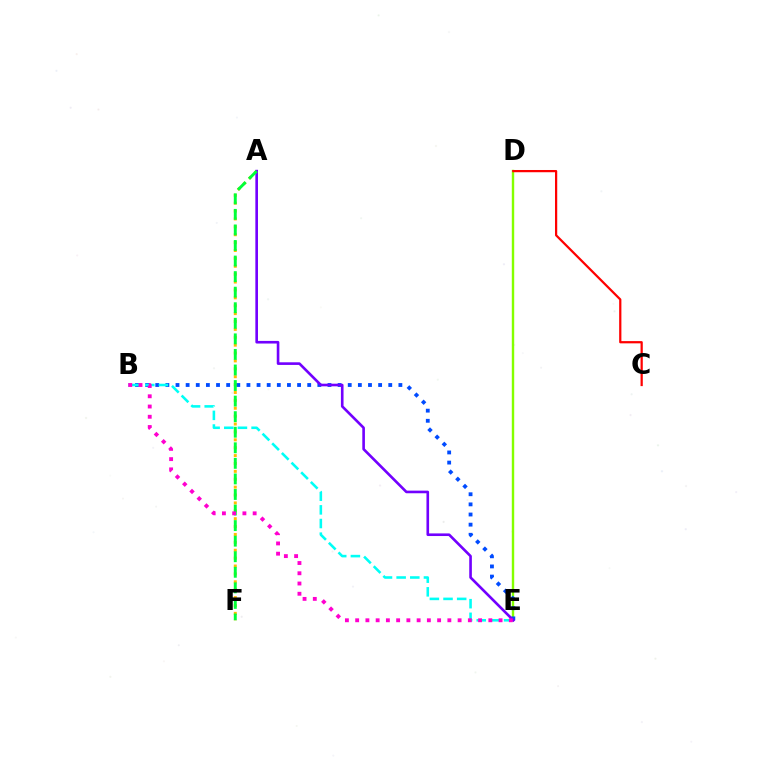{('D', 'E'): [{'color': '#84ff00', 'line_style': 'solid', 'thickness': 1.73}], ('A', 'F'): [{'color': '#ffbd00', 'line_style': 'dotted', 'thickness': 2.14}, {'color': '#00ff39', 'line_style': 'dashed', 'thickness': 2.11}], ('B', 'E'): [{'color': '#004bff', 'line_style': 'dotted', 'thickness': 2.75}, {'color': '#00fff6', 'line_style': 'dashed', 'thickness': 1.85}, {'color': '#ff00cf', 'line_style': 'dotted', 'thickness': 2.78}], ('A', 'E'): [{'color': '#7200ff', 'line_style': 'solid', 'thickness': 1.89}], ('C', 'D'): [{'color': '#ff0000', 'line_style': 'solid', 'thickness': 1.61}]}